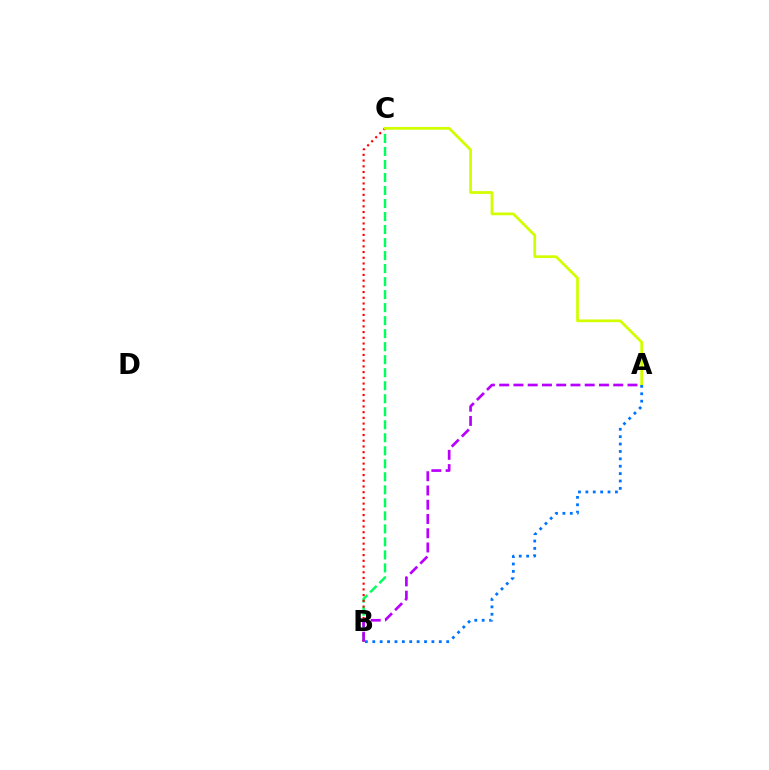{('B', 'C'): [{'color': '#00ff5c', 'line_style': 'dashed', 'thickness': 1.77}, {'color': '#ff0000', 'line_style': 'dotted', 'thickness': 1.55}], ('A', 'C'): [{'color': '#d1ff00', 'line_style': 'solid', 'thickness': 1.97}], ('A', 'B'): [{'color': '#b900ff', 'line_style': 'dashed', 'thickness': 1.94}, {'color': '#0074ff', 'line_style': 'dotted', 'thickness': 2.01}]}